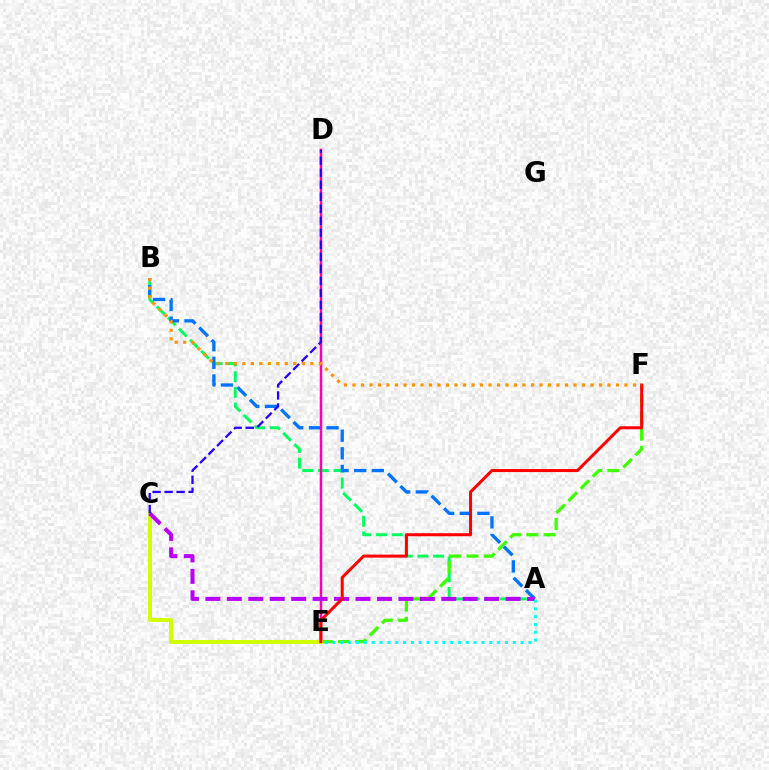{('A', 'B'): [{'color': '#00ff5c', 'line_style': 'dashed', 'thickness': 2.13}, {'color': '#0074ff', 'line_style': 'dashed', 'thickness': 2.39}], ('D', 'E'): [{'color': '#ff00ac', 'line_style': 'solid', 'thickness': 1.79}], ('E', 'F'): [{'color': '#3dff00', 'line_style': 'dashed', 'thickness': 2.33}, {'color': '#ff0000', 'line_style': 'solid', 'thickness': 2.17}], ('C', 'E'): [{'color': '#d1ff00', 'line_style': 'solid', 'thickness': 2.85}], ('A', 'C'): [{'color': '#b900ff', 'line_style': 'dashed', 'thickness': 2.91}], ('A', 'E'): [{'color': '#00fff6', 'line_style': 'dotted', 'thickness': 2.13}], ('C', 'D'): [{'color': '#2500ff', 'line_style': 'dashed', 'thickness': 1.63}], ('B', 'F'): [{'color': '#ff9400', 'line_style': 'dotted', 'thickness': 2.31}]}